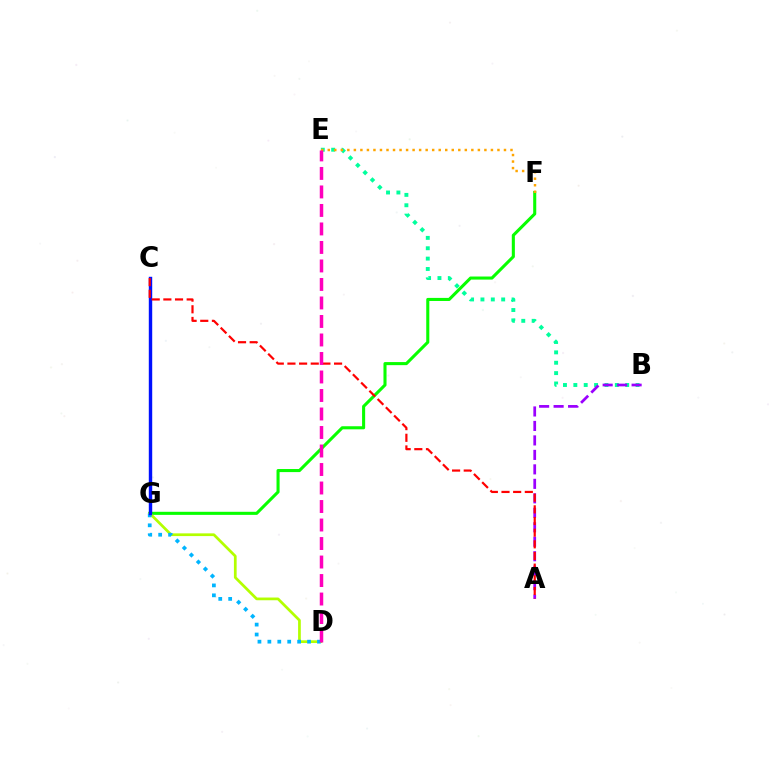{('B', 'E'): [{'color': '#00ff9d', 'line_style': 'dotted', 'thickness': 2.82}], ('F', 'G'): [{'color': '#08ff00', 'line_style': 'solid', 'thickness': 2.21}], ('E', 'F'): [{'color': '#ffa500', 'line_style': 'dotted', 'thickness': 1.77}], ('A', 'B'): [{'color': '#9b00ff', 'line_style': 'dashed', 'thickness': 1.97}], ('D', 'G'): [{'color': '#b3ff00', 'line_style': 'solid', 'thickness': 1.96}, {'color': '#00b5ff', 'line_style': 'dotted', 'thickness': 2.7}], ('C', 'G'): [{'color': '#0010ff', 'line_style': 'solid', 'thickness': 2.46}], ('A', 'C'): [{'color': '#ff0000', 'line_style': 'dashed', 'thickness': 1.58}], ('D', 'E'): [{'color': '#ff00bd', 'line_style': 'dashed', 'thickness': 2.51}]}